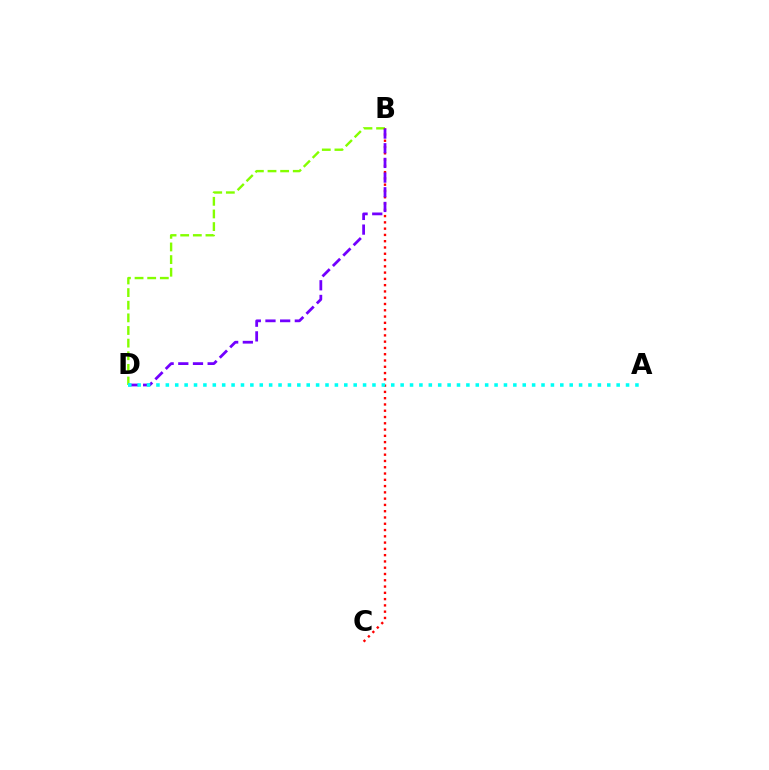{('B', 'D'): [{'color': '#84ff00', 'line_style': 'dashed', 'thickness': 1.72}, {'color': '#7200ff', 'line_style': 'dashed', 'thickness': 1.99}], ('B', 'C'): [{'color': '#ff0000', 'line_style': 'dotted', 'thickness': 1.71}], ('A', 'D'): [{'color': '#00fff6', 'line_style': 'dotted', 'thickness': 2.55}]}